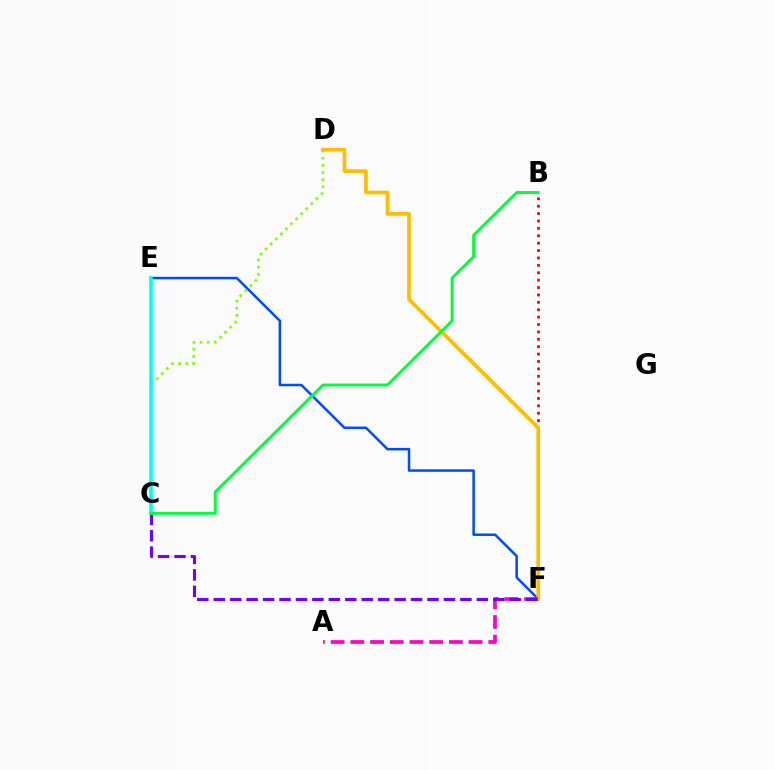{('E', 'F'): [{'color': '#004bff', 'line_style': 'solid', 'thickness': 1.81}], ('C', 'D'): [{'color': '#84ff00', 'line_style': 'dotted', 'thickness': 1.94}], ('B', 'F'): [{'color': '#ff0000', 'line_style': 'dotted', 'thickness': 2.01}], ('D', 'F'): [{'color': '#ffbd00', 'line_style': 'solid', 'thickness': 2.66}], ('A', 'F'): [{'color': '#ff00cf', 'line_style': 'dashed', 'thickness': 2.68}], ('C', 'F'): [{'color': '#7200ff', 'line_style': 'dashed', 'thickness': 2.23}], ('C', 'E'): [{'color': '#00fff6', 'line_style': 'solid', 'thickness': 2.57}], ('B', 'C'): [{'color': '#00ff39', 'line_style': 'solid', 'thickness': 2.09}]}